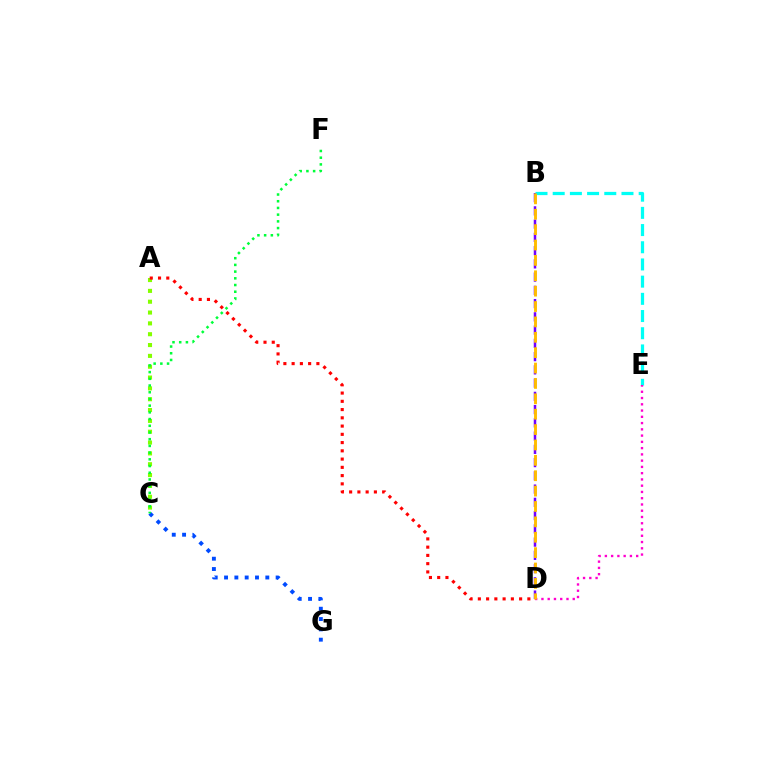{('B', 'D'): [{'color': '#7200ff', 'line_style': 'dashed', 'thickness': 1.8}, {'color': '#ffbd00', 'line_style': 'dashed', 'thickness': 2.09}], ('A', 'C'): [{'color': '#84ff00', 'line_style': 'dotted', 'thickness': 2.94}], ('B', 'E'): [{'color': '#00fff6', 'line_style': 'dashed', 'thickness': 2.34}], ('D', 'E'): [{'color': '#ff00cf', 'line_style': 'dotted', 'thickness': 1.7}], ('A', 'D'): [{'color': '#ff0000', 'line_style': 'dotted', 'thickness': 2.24}], ('C', 'G'): [{'color': '#004bff', 'line_style': 'dotted', 'thickness': 2.8}], ('C', 'F'): [{'color': '#00ff39', 'line_style': 'dotted', 'thickness': 1.82}]}